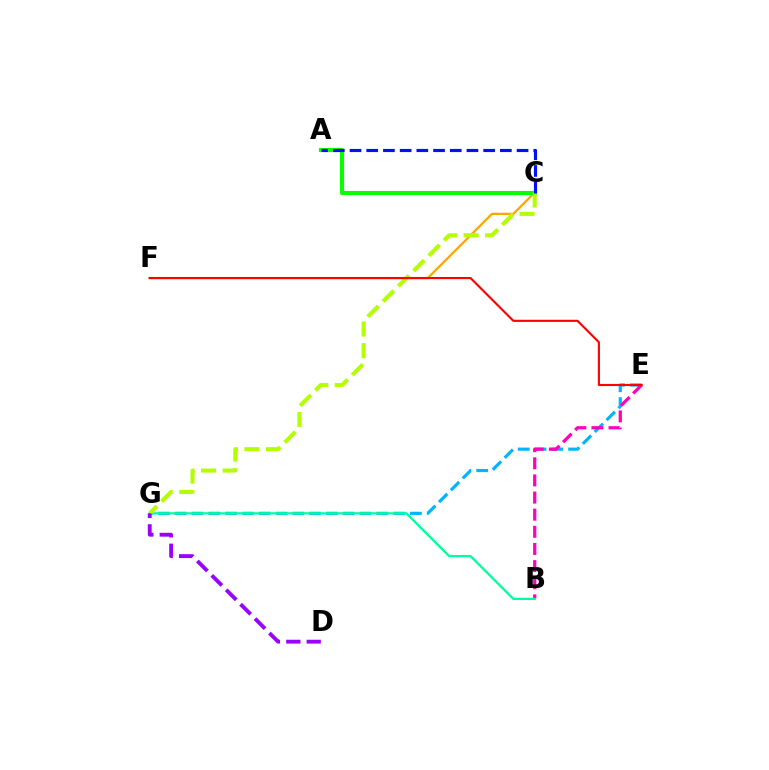{('C', 'F'): [{'color': '#ffa500', 'line_style': 'solid', 'thickness': 1.62}], ('E', 'G'): [{'color': '#00b5ff', 'line_style': 'dashed', 'thickness': 2.28}], ('B', 'E'): [{'color': '#ff00bd', 'line_style': 'dashed', 'thickness': 2.33}], ('B', 'G'): [{'color': '#00ff9d', 'line_style': 'solid', 'thickness': 1.61}], ('A', 'C'): [{'color': '#08ff00', 'line_style': 'solid', 'thickness': 2.97}, {'color': '#0010ff', 'line_style': 'dashed', 'thickness': 2.27}], ('C', 'G'): [{'color': '#b3ff00', 'line_style': 'dashed', 'thickness': 2.93}], ('E', 'F'): [{'color': '#ff0000', 'line_style': 'solid', 'thickness': 1.53}], ('D', 'G'): [{'color': '#9b00ff', 'line_style': 'dashed', 'thickness': 2.77}]}